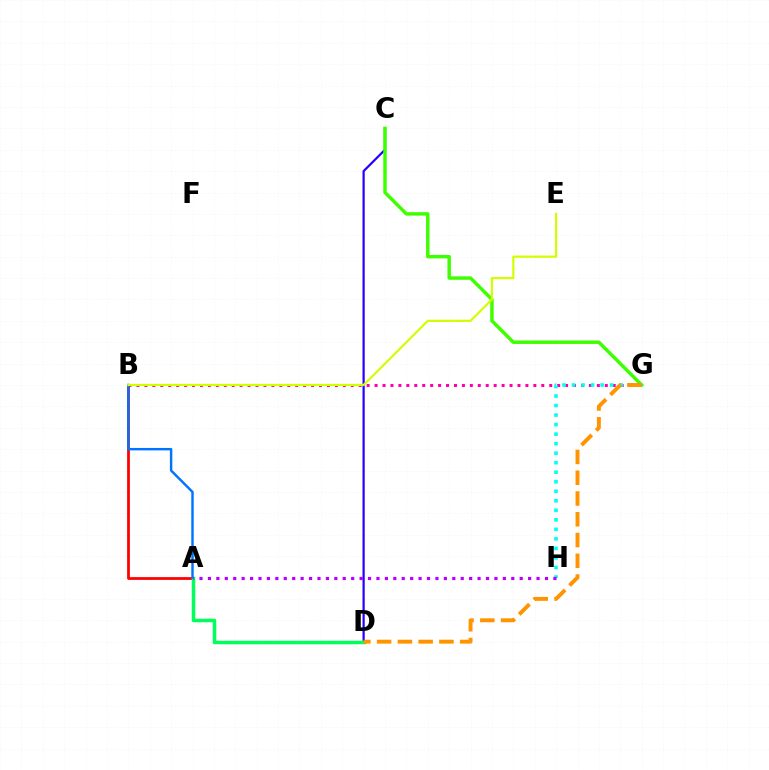{('C', 'D'): [{'color': '#2500ff', 'line_style': 'solid', 'thickness': 1.59}], ('A', 'B'): [{'color': '#ff0000', 'line_style': 'solid', 'thickness': 2.0}, {'color': '#0074ff', 'line_style': 'solid', 'thickness': 1.76}], ('C', 'G'): [{'color': '#3dff00', 'line_style': 'solid', 'thickness': 2.48}], ('A', 'D'): [{'color': '#00ff5c', 'line_style': 'solid', 'thickness': 2.51}], ('B', 'G'): [{'color': '#ff00ac', 'line_style': 'dotted', 'thickness': 2.16}], ('G', 'H'): [{'color': '#00fff6', 'line_style': 'dotted', 'thickness': 2.59}], ('B', 'E'): [{'color': '#d1ff00', 'line_style': 'solid', 'thickness': 1.58}], ('D', 'G'): [{'color': '#ff9400', 'line_style': 'dashed', 'thickness': 2.82}], ('A', 'H'): [{'color': '#b900ff', 'line_style': 'dotted', 'thickness': 2.29}]}